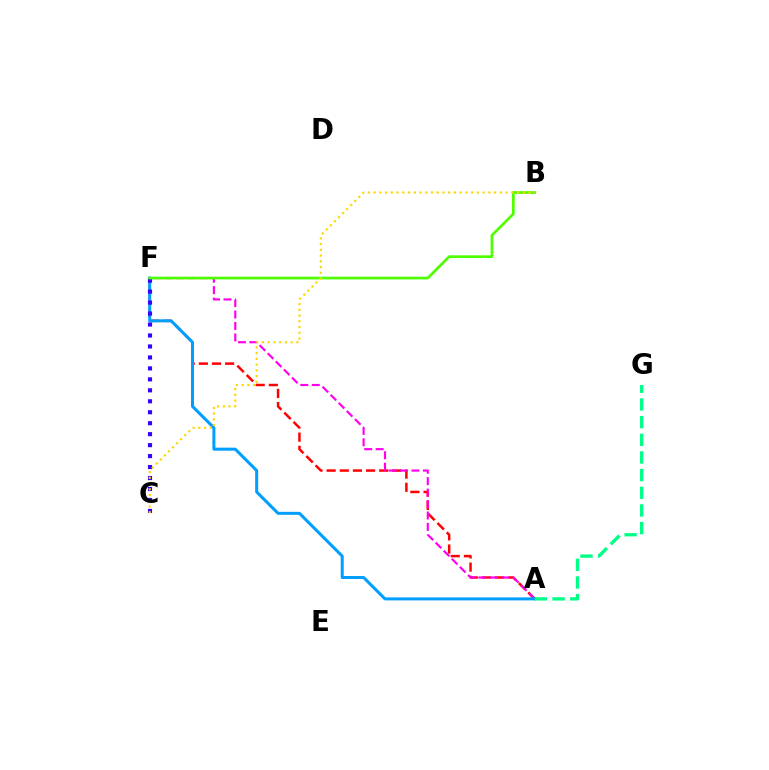{('A', 'F'): [{'color': '#ff0000', 'line_style': 'dashed', 'thickness': 1.79}, {'color': '#ff00ed', 'line_style': 'dashed', 'thickness': 1.55}, {'color': '#009eff', 'line_style': 'solid', 'thickness': 2.17}], ('A', 'G'): [{'color': '#00ff86', 'line_style': 'dashed', 'thickness': 2.4}], ('C', 'F'): [{'color': '#3700ff', 'line_style': 'dotted', 'thickness': 2.98}], ('B', 'F'): [{'color': '#4fff00', 'line_style': 'solid', 'thickness': 1.96}], ('B', 'C'): [{'color': '#ffd500', 'line_style': 'dotted', 'thickness': 1.56}]}